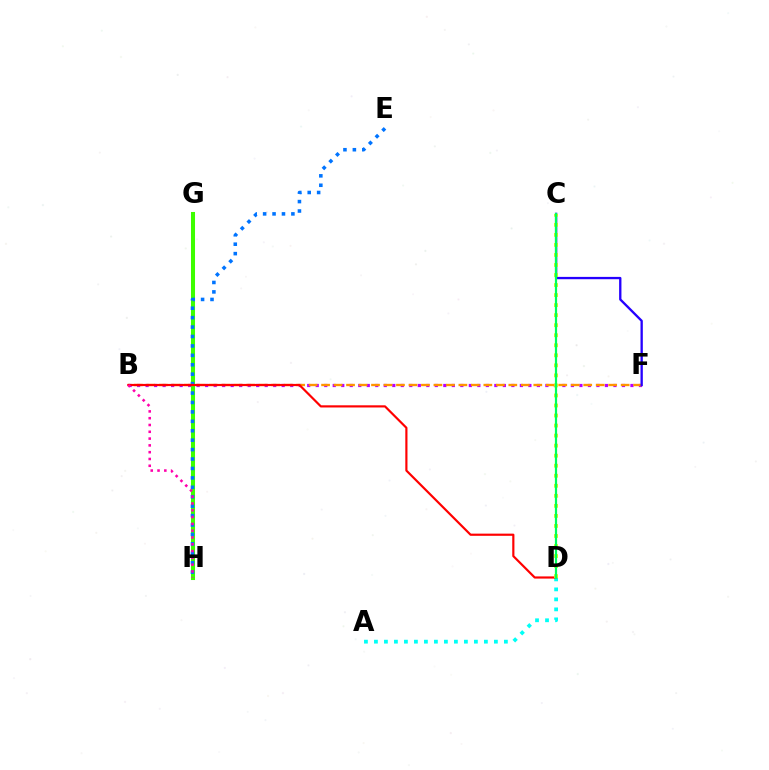{('G', 'H'): [{'color': '#3dff00', 'line_style': 'solid', 'thickness': 2.91}], ('B', 'F'): [{'color': '#b900ff', 'line_style': 'dotted', 'thickness': 2.31}, {'color': '#ff9400', 'line_style': 'dashed', 'thickness': 1.7}], ('E', 'H'): [{'color': '#0074ff', 'line_style': 'dotted', 'thickness': 2.56}], ('A', 'D'): [{'color': '#00fff6', 'line_style': 'dotted', 'thickness': 2.72}], ('C', 'F'): [{'color': '#2500ff', 'line_style': 'solid', 'thickness': 1.67}], ('B', 'D'): [{'color': '#ff0000', 'line_style': 'solid', 'thickness': 1.57}], ('B', 'H'): [{'color': '#ff00ac', 'line_style': 'dotted', 'thickness': 1.85}], ('C', 'D'): [{'color': '#d1ff00', 'line_style': 'dotted', 'thickness': 2.73}, {'color': '#00ff5c', 'line_style': 'solid', 'thickness': 1.59}]}